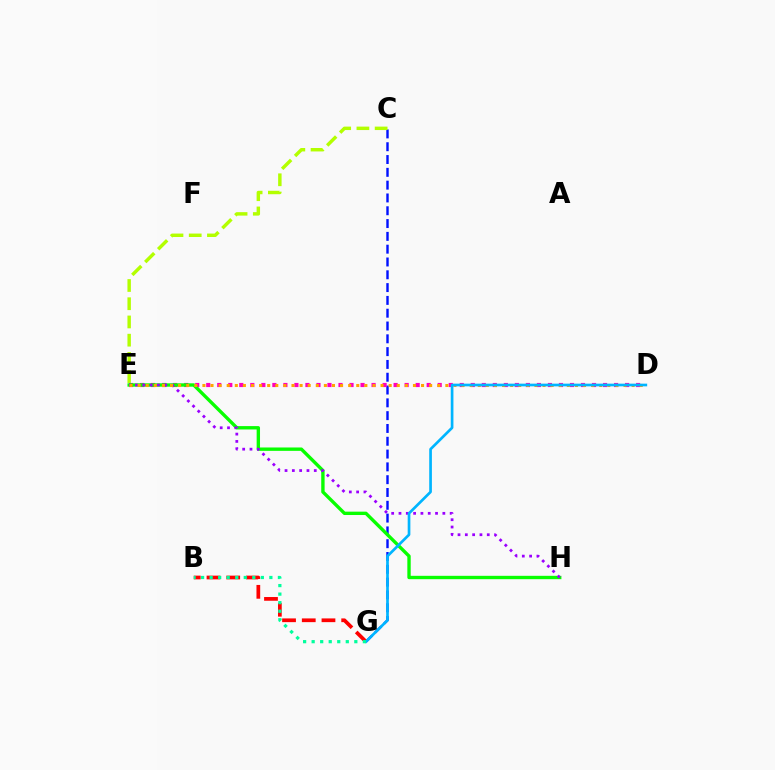{('C', 'G'): [{'color': '#0010ff', 'line_style': 'dashed', 'thickness': 1.74}], ('D', 'E'): [{'color': '#ff00bd', 'line_style': 'dotted', 'thickness': 2.99}, {'color': '#ffa500', 'line_style': 'dotted', 'thickness': 2.2}], ('C', 'E'): [{'color': '#b3ff00', 'line_style': 'dashed', 'thickness': 2.48}], ('E', 'H'): [{'color': '#08ff00', 'line_style': 'solid', 'thickness': 2.43}, {'color': '#9b00ff', 'line_style': 'dotted', 'thickness': 1.99}], ('B', 'G'): [{'color': '#ff0000', 'line_style': 'dashed', 'thickness': 2.68}, {'color': '#00ff9d', 'line_style': 'dotted', 'thickness': 2.32}], ('D', 'G'): [{'color': '#00b5ff', 'line_style': 'solid', 'thickness': 1.93}]}